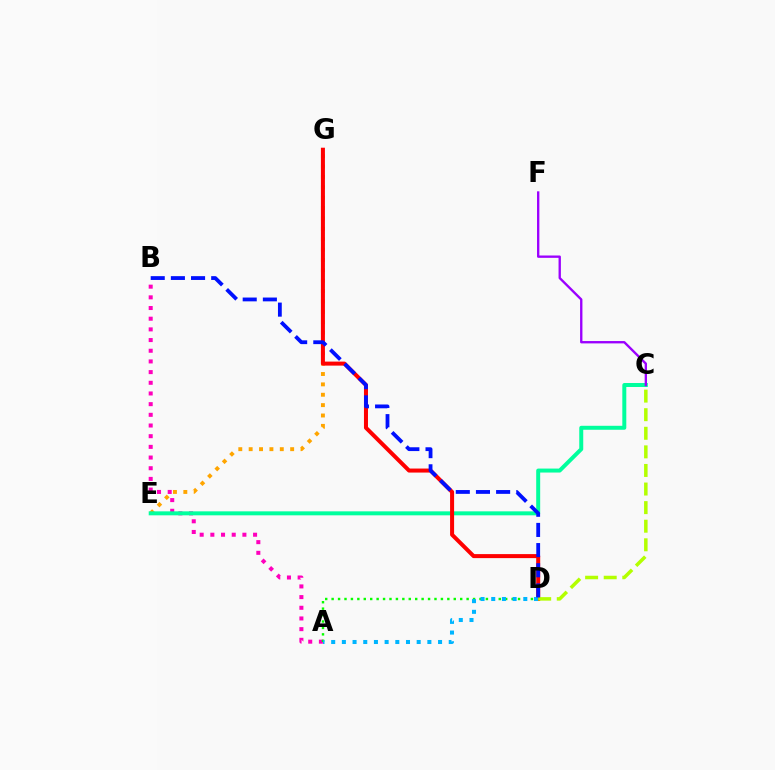{('E', 'G'): [{'color': '#ffa500', 'line_style': 'dotted', 'thickness': 2.82}], ('A', 'B'): [{'color': '#ff00bd', 'line_style': 'dotted', 'thickness': 2.9}], ('C', 'E'): [{'color': '#00ff9d', 'line_style': 'solid', 'thickness': 2.86}], ('D', 'G'): [{'color': '#ff0000', 'line_style': 'solid', 'thickness': 2.89}], ('A', 'D'): [{'color': '#08ff00', 'line_style': 'dotted', 'thickness': 1.75}, {'color': '#00b5ff', 'line_style': 'dotted', 'thickness': 2.9}], ('C', 'F'): [{'color': '#9b00ff', 'line_style': 'solid', 'thickness': 1.69}], ('C', 'D'): [{'color': '#b3ff00', 'line_style': 'dashed', 'thickness': 2.52}], ('B', 'D'): [{'color': '#0010ff', 'line_style': 'dashed', 'thickness': 2.74}]}